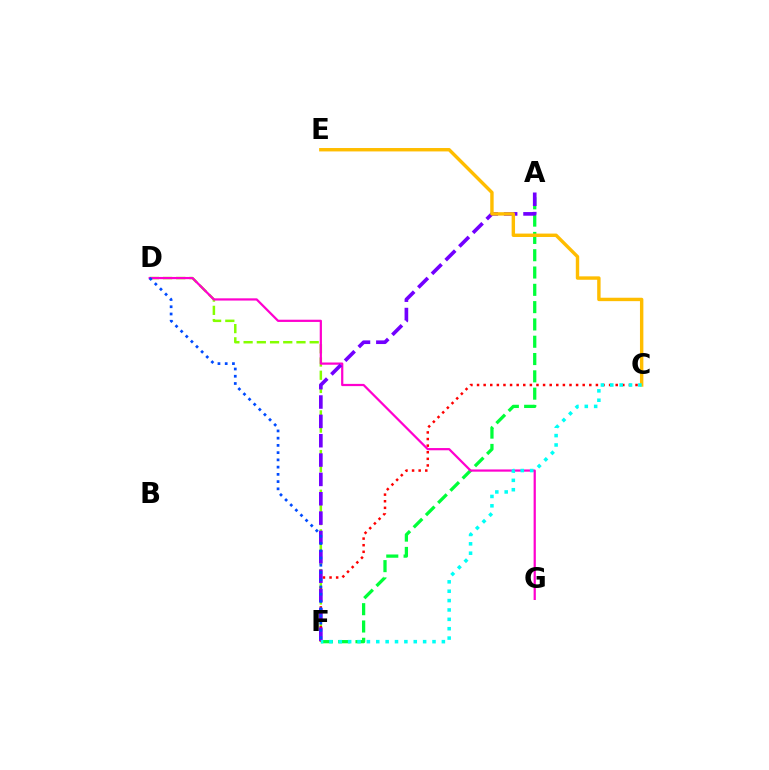{('D', 'F'): [{'color': '#84ff00', 'line_style': 'dashed', 'thickness': 1.8}, {'color': '#004bff', 'line_style': 'dotted', 'thickness': 1.97}], ('A', 'F'): [{'color': '#00ff39', 'line_style': 'dashed', 'thickness': 2.35}, {'color': '#7200ff', 'line_style': 'dashed', 'thickness': 2.63}], ('C', 'F'): [{'color': '#ff0000', 'line_style': 'dotted', 'thickness': 1.79}, {'color': '#00fff6', 'line_style': 'dotted', 'thickness': 2.55}], ('D', 'G'): [{'color': '#ff00cf', 'line_style': 'solid', 'thickness': 1.6}], ('C', 'E'): [{'color': '#ffbd00', 'line_style': 'solid', 'thickness': 2.45}]}